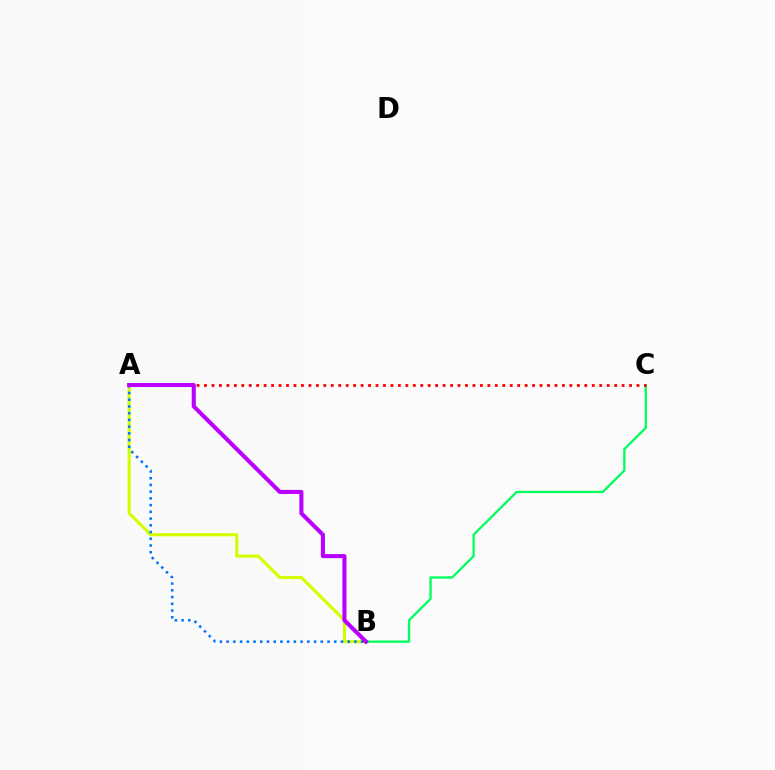{('B', 'C'): [{'color': '#00ff5c', 'line_style': 'solid', 'thickness': 1.65}], ('A', 'C'): [{'color': '#ff0000', 'line_style': 'dotted', 'thickness': 2.03}], ('A', 'B'): [{'color': '#d1ff00', 'line_style': 'solid', 'thickness': 2.26}, {'color': '#0074ff', 'line_style': 'dotted', 'thickness': 1.83}, {'color': '#b900ff', 'line_style': 'solid', 'thickness': 2.93}]}